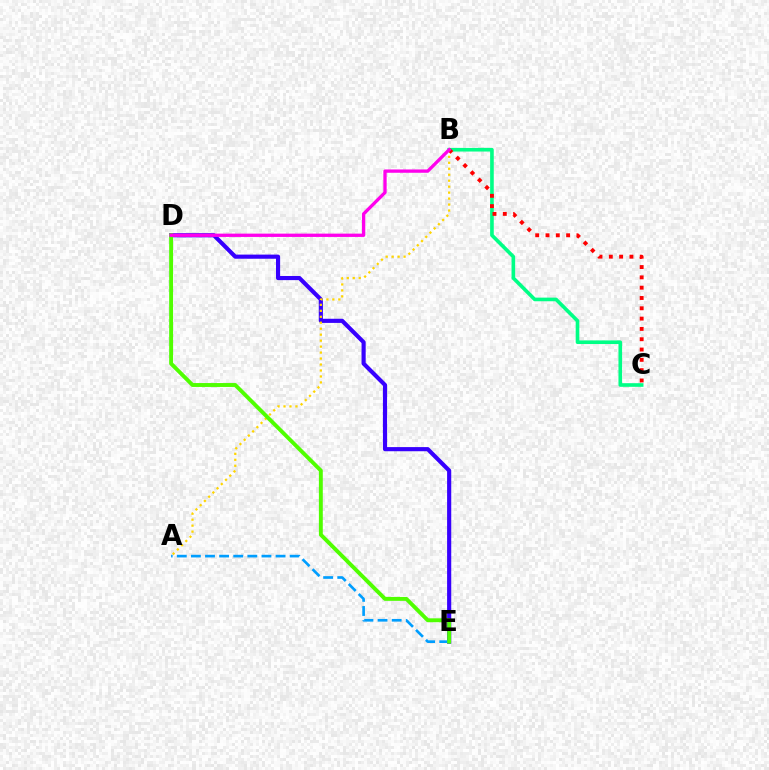{('D', 'E'): [{'color': '#3700ff', 'line_style': 'solid', 'thickness': 2.98}, {'color': '#4fff00', 'line_style': 'solid', 'thickness': 2.81}], ('B', 'C'): [{'color': '#00ff86', 'line_style': 'solid', 'thickness': 2.61}, {'color': '#ff0000', 'line_style': 'dotted', 'thickness': 2.8}], ('A', 'B'): [{'color': '#ffd500', 'line_style': 'dotted', 'thickness': 1.62}], ('A', 'E'): [{'color': '#009eff', 'line_style': 'dashed', 'thickness': 1.92}], ('B', 'D'): [{'color': '#ff00ed', 'line_style': 'solid', 'thickness': 2.38}]}